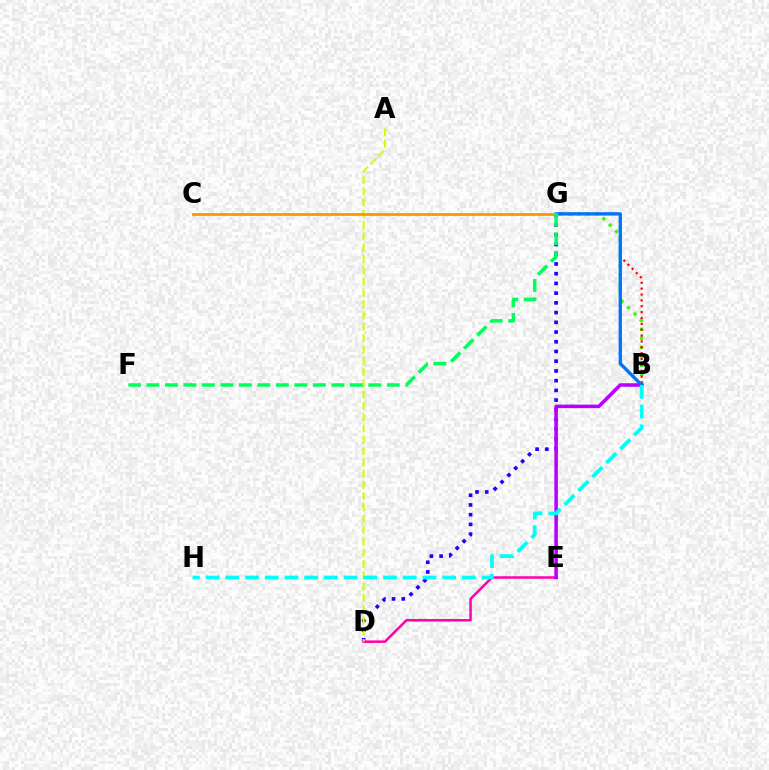{('D', 'G'): [{'color': '#2500ff', 'line_style': 'dotted', 'thickness': 2.64}], ('B', 'G'): [{'color': '#3dff00', 'line_style': 'dotted', 'thickness': 2.45}, {'color': '#ff0000', 'line_style': 'dotted', 'thickness': 1.59}, {'color': '#0074ff', 'line_style': 'solid', 'thickness': 2.41}], ('D', 'E'): [{'color': '#ff00ac', 'line_style': 'solid', 'thickness': 1.81}], ('A', 'D'): [{'color': '#d1ff00', 'line_style': 'dashed', 'thickness': 1.53}], ('B', 'E'): [{'color': '#b900ff', 'line_style': 'solid', 'thickness': 2.56}], ('B', 'H'): [{'color': '#00fff6', 'line_style': 'dashed', 'thickness': 2.68}], ('C', 'G'): [{'color': '#ff9400', 'line_style': 'solid', 'thickness': 1.97}], ('F', 'G'): [{'color': '#00ff5c', 'line_style': 'dashed', 'thickness': 2.51}]}